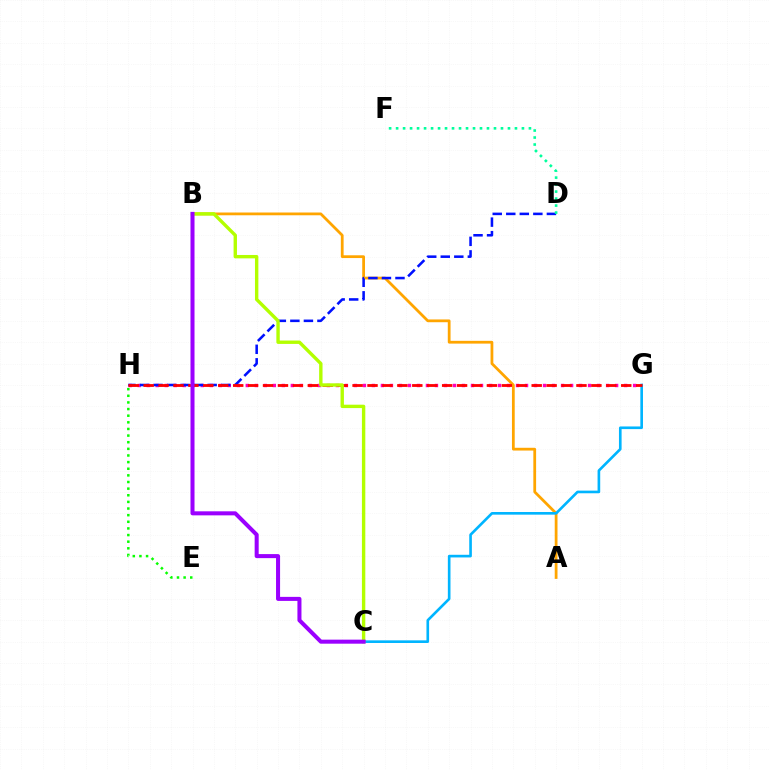{('E', 'H'): [{'color': '#08ff00', 'line_style': 'dotted', 'thickness': 1.8}], ('A', 'B'): [{'color': '#ffa500', 'line_style': 'solid', 'thickness': 1.99}], ('G', 'H'): [{'color': '#ff00bd', 'line_style': 'dotted', 'thickness': 2.45}, {'color': '#ff0000', 'line_style': 'dashed', 'thickness': 2.03}], ('D', 'H'): [{'color': '#0010ff', 'line_style': 'dashed', 'thickness': 1.84}], ('C', 'G'): [{'color': '#00b5ff', 'line_style': 'solid', 'thickness': 1.9}], ('D', 'F'): [{'color': '#00ff9d', 'line_style': 'dotted', 'thickness': 1.9}], ('B', 'C'): [{'color': '#b3ff00', 'line_style': 'solid', 'thickness': 2.44}, {'color': '#9b00ff', 'line_style': 'solid', 'thickness': 2.91}]}